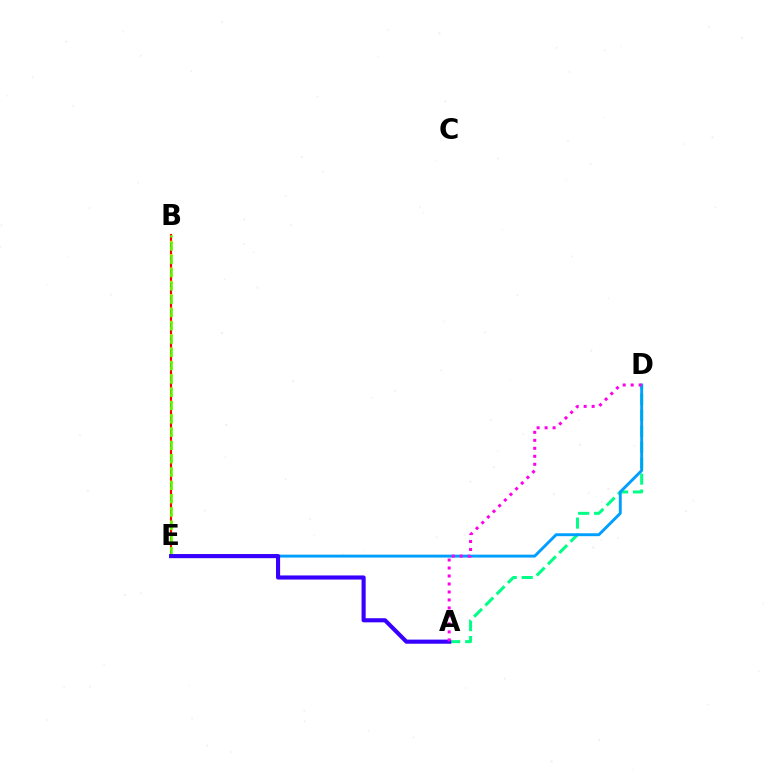{('B', 'E'): [{'color': '#ff0000', 'line_style': 'solid', 'thickness': 1.54}, {'color': '#ffd500', 'line_style': 'dotted', 'thickness': 1.81}, {'color': '#4fff00', 'line_style': 'dashed', 'thickness': 1.81}], ('A', 'D'): [{'color': '#00ff86', 'line_style': 'dashed', 'thickness': 2.16}, {'color': '#ff00ed', 'line_style': 'dotted', 'thickness': 2.17}], ('D', 'E'): [{'color': '#009eff', 'line_style': 'solid', 'thickness': 2.09}], ('A', 'E'): [{'color': '#3700ff', 'line_style': 'solid', 'thickness': 2.96}]}